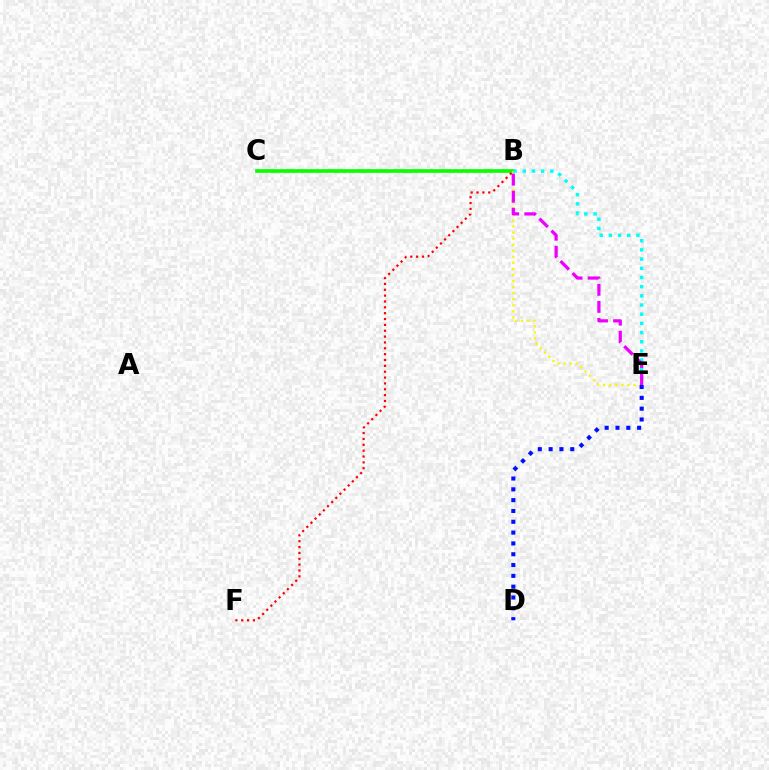{('B', 'C'): [{'color': '#08ff00', 'line_style': 'solid', 'thickness': 2.65}], ('B', 'E'): [{'color': '#fcf500', 'line_style': 'dotted', 'thickness': 1.65}, {'color': '#00fff6', 'line_style': 'dotted', 'thickness': 2.5}, {'color': '#ee00ff', 'line_style': 'dashed', 'thickness': 2.32}], ('B', 'F'): [{'color': '#ff0000', 'line_style': 'dotted', 'thickness': 1.59}], ('D', 'E'): [{'color': '#0010ff', 'line_style': 'dotted', 'thickness': 2.94}]}